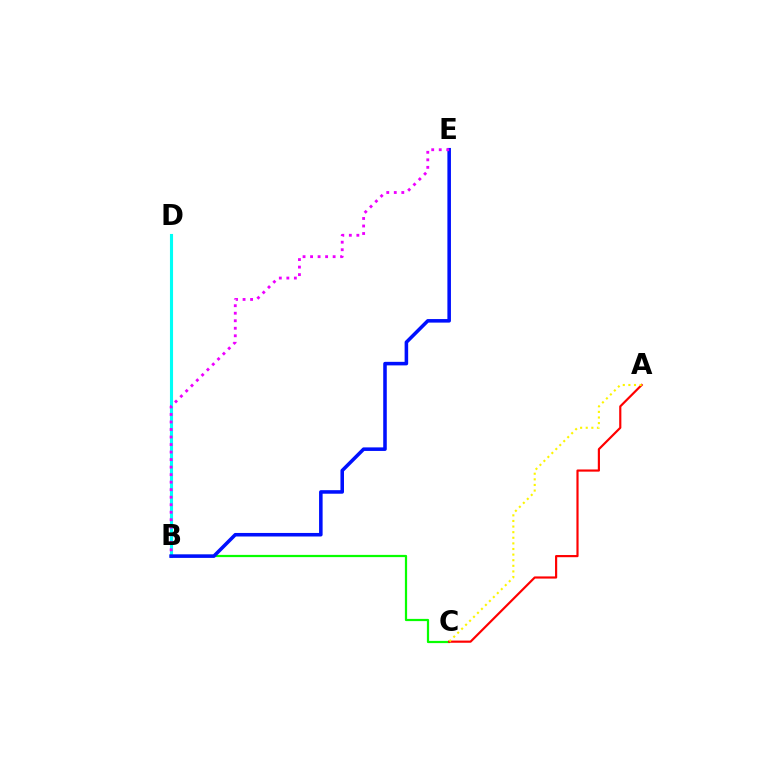{('B', 'C'): [{'color': '#08ff00', 'line_style': 'solid', 'thickness': 1.6}], ('A', 'C'): [{'color': '#ff0000', 'line_style': 'solid', 'thickness': 1.56}, {'color': '#fcf500', 'line_style': 'dotted', 'thickness': 1.52}], ('B', 'D'): [{'color': '#00fff6', 'line_style': 'solid', 'thickness': 2.23}], ('B', 'E'): [{'color': '#0010ff', 'line_style': 'solid', 'thickness': 2.55}, {'color': '#ee00ff', 'line_style': 'dotted', 'thickness': 2.04}]}